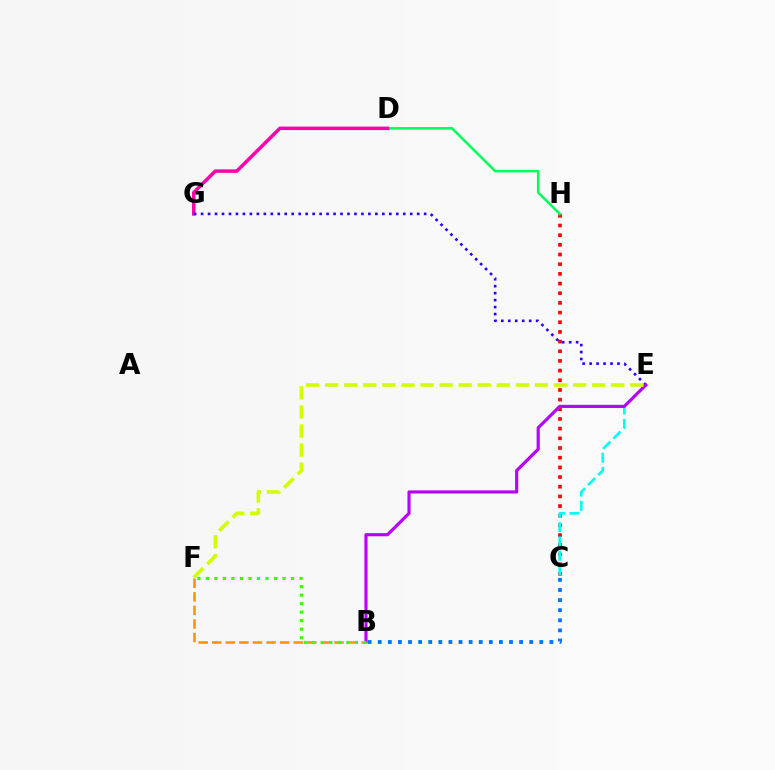{('C', 'H'): [{'color': '#ff0000', 'line_style': 'dotted', 'thickness': 2.63}], ('D', 'H'): [{'color': '#00ff5c', 'line_style': 'solid', 'thickness': 1.83}], ('B', 'F'): [{'color': '#ff9400', 'line_style': 'dashed', 'thickness': 1.85}, {'color': '#3dff00', 'line_style': 'dotted', 'thickness': 2.31}], ('B', 'C'): [{'color': '#0074ff', 'line_style': 'dotted', 'thickness': 2.74}], ('C', 'E'): [{'color': '#00fff6', 'line_style': 'dashed', 'thickness': 1.94}], ('D', 'G'): [{'color': '#ff00ac', 'line_style': 'solid', 'thickness': 2.52}], ('E', 'G'): [{'color': '#2500ff', 'line_style': 'dotted', 'thickness': 1.89}], ('B', 'E'): [{'color': '#b900ff', 'line_style': 'solid', 'thickness': 2.26}], ('E', 'F'): [{'color': '#d1ff00', 'line_style': 'dashed', 'thickness': 2.59}]}